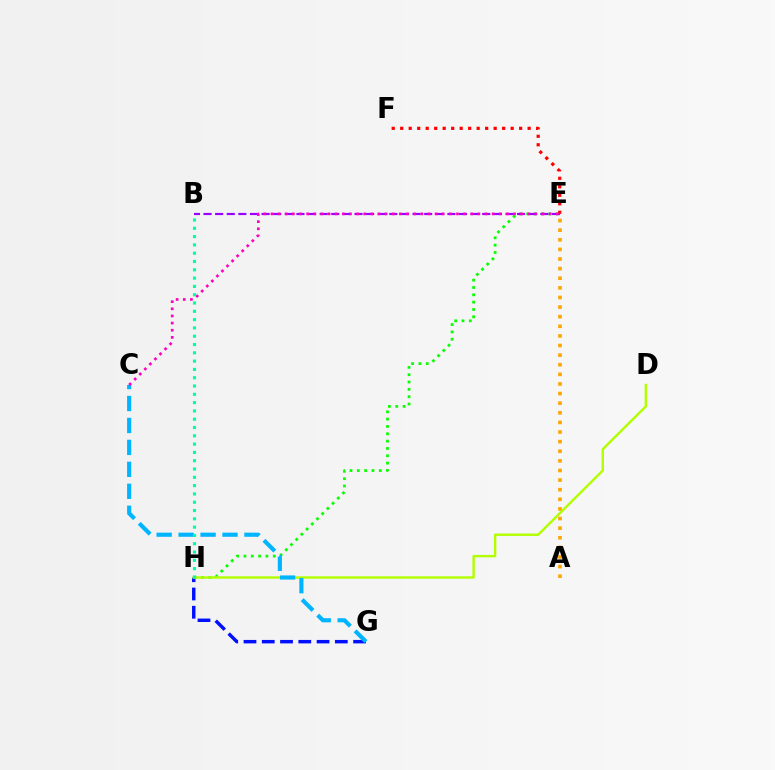{('E', 'H'): [{'color': '#08ff00', 'line_style': 'dotted', 'thickness': 1.99}], ('G', 'H'): [{'color': '#0010ff', 'line_style': 'dashed', 'thickness': 2.48}], ('D', 'H'): [{'color': '#b3ff00', 'line_style': 'solid', 'thickness': 1.74}], ('C', 'G'): [{'color': '#00b5ff', 'line_style': 'dashed', 'thickness': 2.98}], ('A', 'E'): [{'color': '#ffa500', 'line_style': 'dotted', 'thickness': 2.61}], ('B', 'E'): [{'color': '#9b00ff', 'line_style': 'dashed', 'thickness': 1.58}], ('E', 'F'): [{'color': '#ff0000', 'line_style': 'dotted', 'thickness': 2.31}], ('C', 'E'): [{'color': '#ff00bd', 'line_style': 'dotted', 'thickness': 1.94}], ('B', 'H'): [{'color': '#00ff9d', 'line_style': 'dotted', 'thickness': 2.26}]}